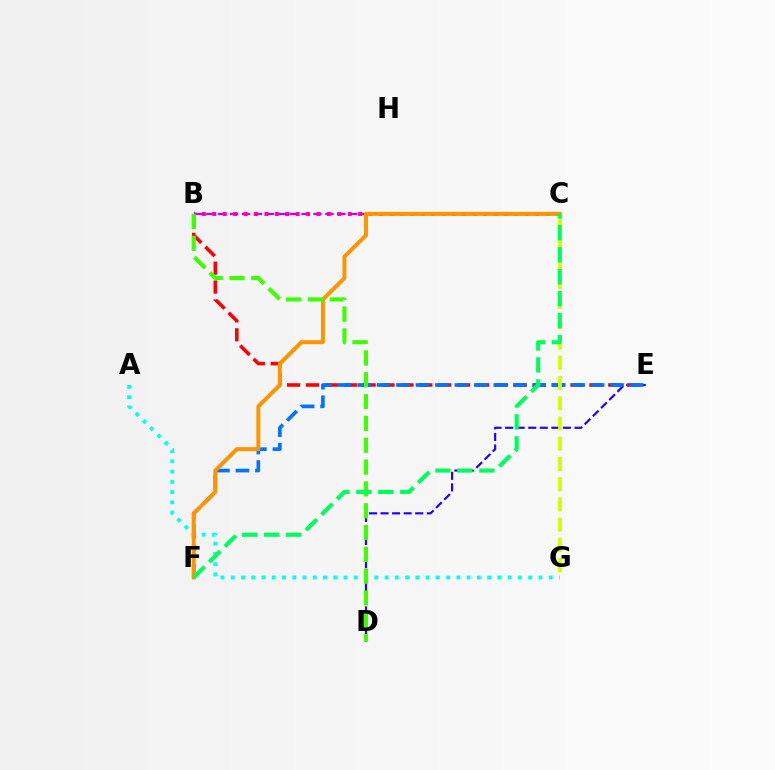{('D', 'E'): [{'color': '#2500ff', 'line_style': 'dashed', 'thickness': 1.57}], ('B', 'E'): [{'color': '#ff0000', 'line_style': 'dashed', 'thickness': 2.57}], ('B', 'C'): [{'color': '#b900ff', 'line_style': 'dashed', 'thickness': 1.62}, {'color': '#ff00ac', 'line_style': 'dotted', 'thickness': 2.83}], ('A', 'G'): [{'color': '#00fff6', 'line_style': 'dotted', 'thickness': 2.79}], ('E', 'F'): [{'color': '#0074ff', 'line_style': 'dashed', 'thickness': 2.64}], ('C', 'G'): [{'color': '#d1ff00', 'line_style': 'dashed', 'thickness': 2.75}], ('C', 'F'): [{'color': '#ff9400', 'line_style': 'solid', 'thickness': 2.86}, {'color': '#00ff5c', 'line_style': 'dashed', 'thickness': 2.98}], ('B', 'D'): [{'color': '#3dff00', 'line_style': 'dashed', 'thickness': 2.96}]}